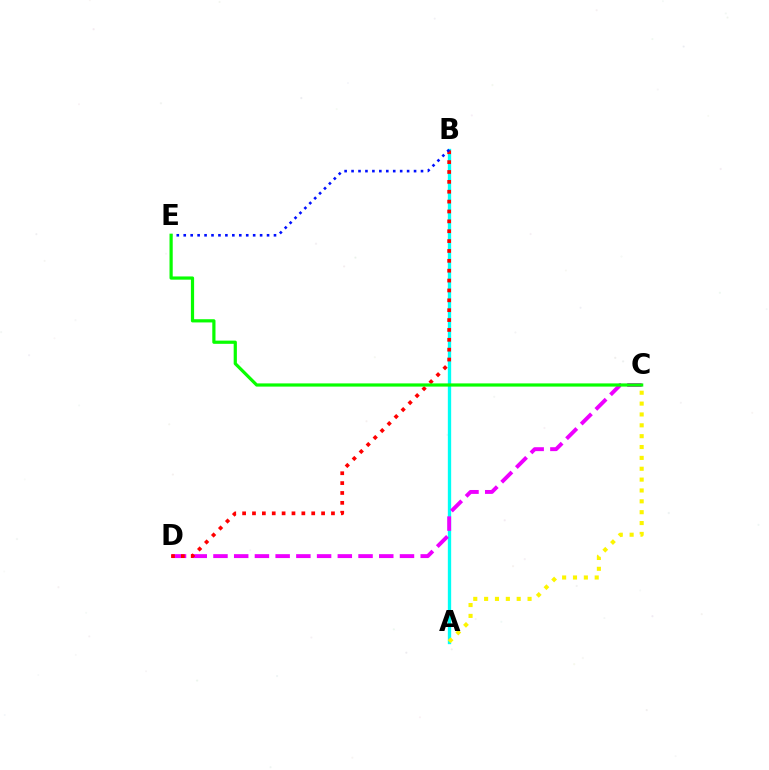{('A', 'B'): [{'color': '#00fff6', 'line_style': 'solid', 'thickness': 2.4}], ('C', 'D'): [{'color': '#ee00ff', 'line_style': 'dashed', 'thickness': 2.82}], ('B', 'D'): [{'color': '#ff0000', 'line_style': 'dotted', 'thickness': 2.68}], ('B', 'E'): [{'color': '#0010ff', 'line_style': 'dotted', 'thickness': 1.89}], ('A', 'C'): [{'color': '#fcf500', 'line_style': 'dotted', 'thickness': 2.95}], ('C', 'E'): [{'color': '#08ff00', 'line_style': 'solid', 'thickness': 2.31}]}